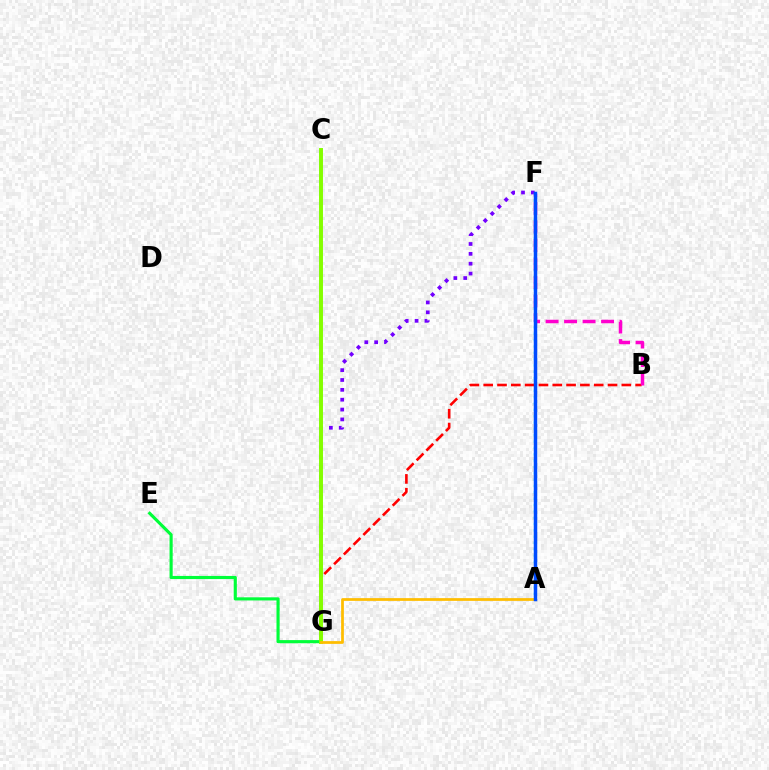{('F', 'G'): [{'color': '#7200ff', 'line_style': 'dotted', 'thickness': 2.68}], ('A', 'F'): [{'color': '#00fff6', 'line_style': 'dotted', 'thickness': 1.72}, {'color': '#004bff', 'line_style': 'solid', 'thickness': 2.5}], ('E', 'G'): [{'color': '#00ff39', 'line_style': 'solid', 'thickness': 2.25}], ('B', 'G'): [{'color': '#ff0000', 'line_style': 'dashed', 'thickness': 1.88}], ('B', 'F'): [{'color': '#ff00cf', 'line_style': 'dashed', 'thickness': 2.51}], ('C', 'G'): [{'color': '#84ff00', 'line_style': 'solid', 'thickness': 2.84}], ('A', 'G'): [{'color': '#ffbd00', 'line_style': 'solid', 'thickness': 1.97}]}